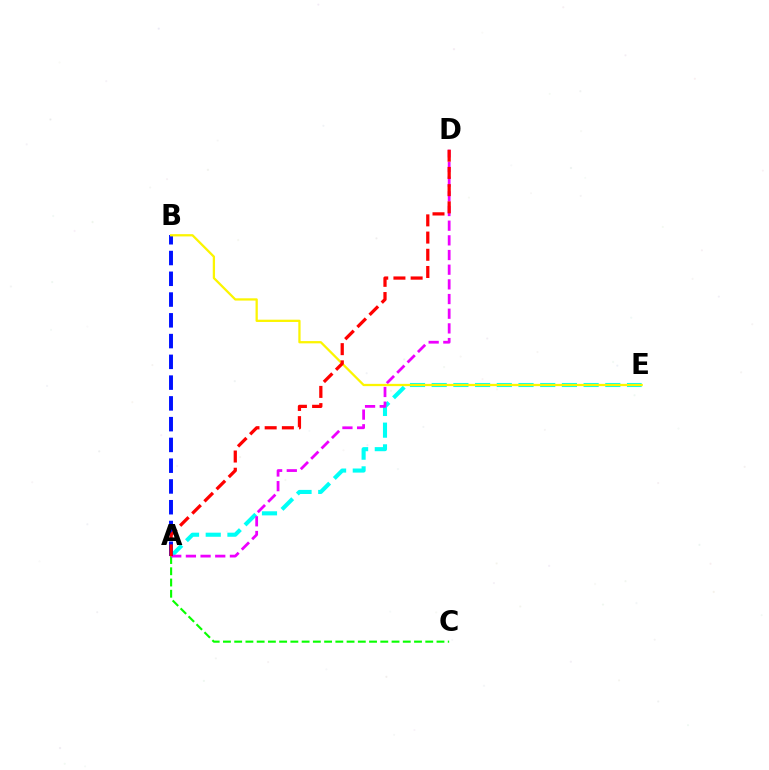{('A', 'C'): [{'color': '#08ff00', 'line_style': 'dashed', 'thickness': 1.53}], ('A', 'E'): [{'color': '#00fff6', 'line_style': 'dashed', 'thickness': 2.95}], ('A', 'D'): [{'color': '#ee00ff', 'line_style': 'dashed', 'thickness': 1.99}, {'color': '#ff0000', 'line_style': 'dashed', 'thickness': 2.34}], ('A', 'B'): [{'color': '#0010ff', 'line_style': 'dashed', 'thickness': 2.82}], ('B', 'E'): [{'color': '#fcf500', 'line_style': 'solid', 'thickness': 1.63}]}